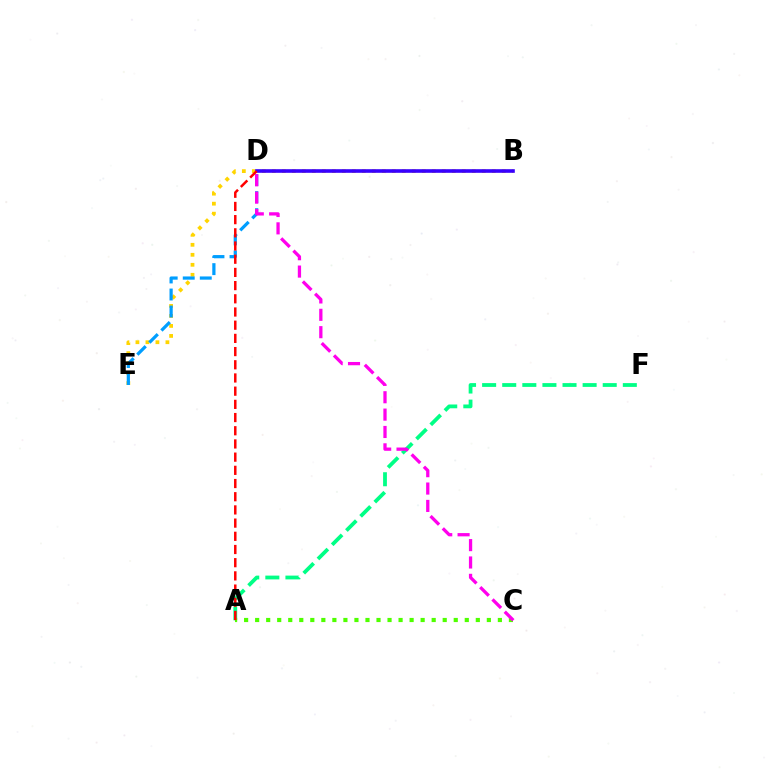{('A', 'F'): [{'color': '#00ff86', 'line_style': 'dashed', 'thickness': 2.73}], ('B', 'E'): [{'color': '#ffd500', 'line_style': 'dotted', 'thickness': 2.72}], ('D', 'E'): [{'color': '#009eff', 'line_style': 'dashed', 'thickness': 2.32}], ('A', 'C'): [{'color': '#4fff00', 'line_style': 'dotted', 'thickness': 3.0}], ('B', 'D'): [{'color': '#3700ff', 'line_style': 'solid', 'thickness': 2.6}], ('A', 'D'): [{'color': '#ff0000', 'line_style': 'dashed', 'thickness': 1.79}], ('C', 'D'): [{'color': '#ff00ed', 'line_style': 'dashed', 'thickness': 2.36}]}